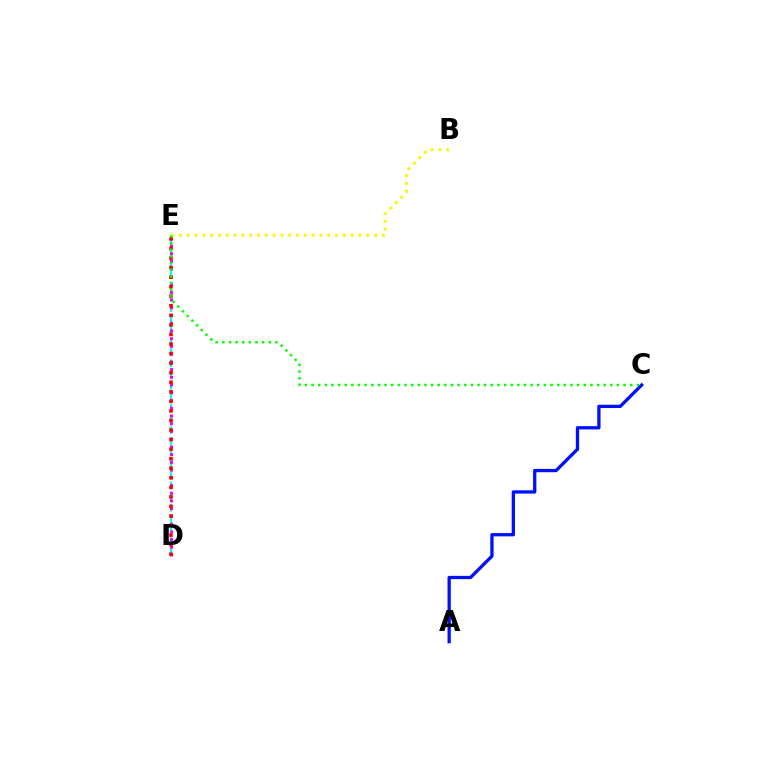{('D', 'E'): [{'color': '#00fff6', 'line_style': 'dashed', 'thickness': 1.51}, {'color': '#ee00ff', 'line_style': 'dotted', 'thickness': 2.1}, {'color': '#ff0000', 'line_style': 'dotted', 'thickness': 2.6}], ('A', 'C'): [{'color': '#0010ff', 'line_style': 'solid', 'thickness': 2.37}], ('B', 'E'): [{'color': '#fcf500', 'line_style': 'dotted', 'thickness': 2.12}], ('C', 'E'): [{'color': '#08ff00', 'line_style': 'dotted', 'thickness': 1.8}]}